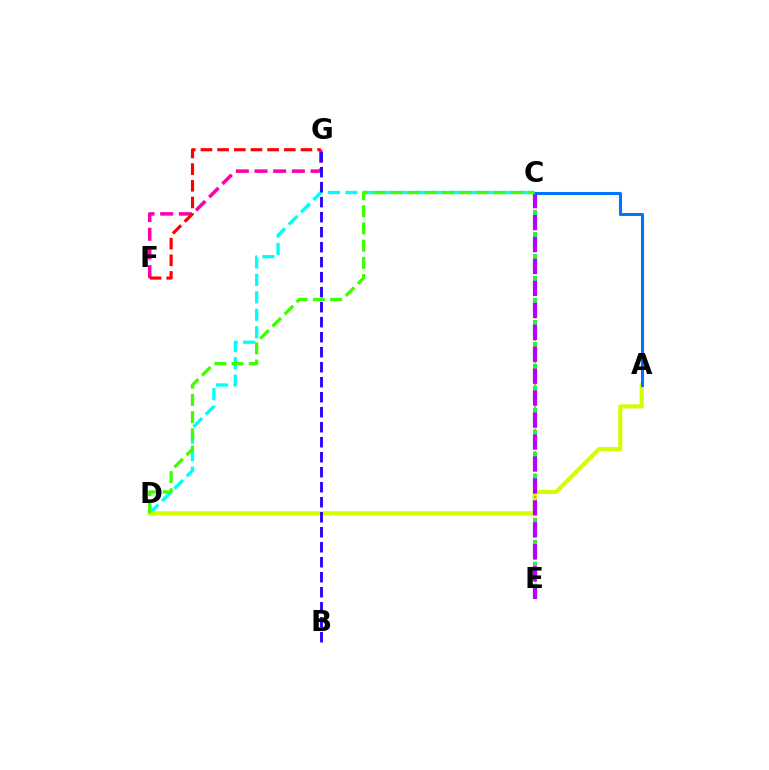{('C', 'D'): [{'color': '#00fff6', 'line_style': 'dashed', 'thickness': 2.37}, {'color': '#3dff00', 'line_style': 'dashed', 'thickness': 2.34}], ('F', 'G'): [{'color': '#ff00ac', 'line_style': 'dashed', 'thickness': 2.54}, {'color': '#ff0000', 'line_style': 'dashed', 'thickness': 2.26}], ('C', 'E'): [{'color': '#00ff5c', 'line_style': 'dashed', 'thickness': 2.99}, {'color': '#ff9400', 'line_style': 'dotted', 'thickness': 1.52}, {'color': '#b900ff', 'line_style': 'dashed', 'thickness': 2.98}], ('A', 'D'): [{'color': '#d1ff00', 'line_style': 'solid', 'thickness': 2.98}], ('B', 'G'): [{'color': '#2500ff', 'line_style': 'dashed', 'thickness': 2.04}], ('A', 'C'): [{'color': '#0074ff', 'line_style': 'solid', 'thickness': 2.2}]}